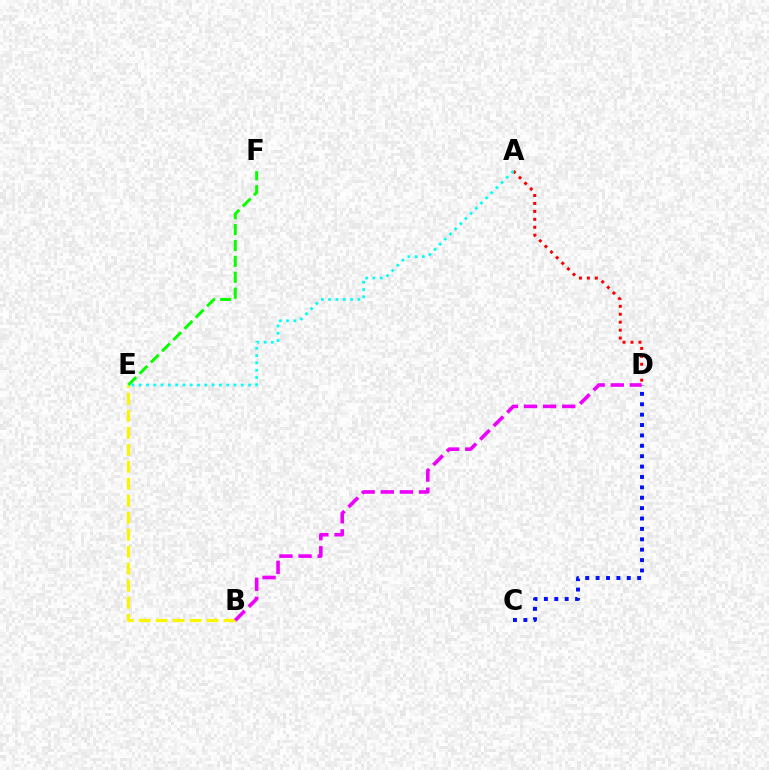{('B', 'E'): [{'color': '#fcf500', 'line_style': 'dashed', 'thickness': 2.31}], ('A', 'D'): [{'color': '#ff0000', 'line_style': 'dotted', 'thickness': 2.16}], ('C', 'D'): [{'color': '#0010ff', 'line_style': 'dotted', 'thickness': 2.82}], ('B', 'D'): [{'color': '#ee00ff', 'line_style': 'dashed', 'thickness': 2.6}], ('E', 'F'): [{'color': '#08ff00', 'line_style': 'dashed', 'thickness': 2.16}], ('A', 'E'): [{'color': '#00fff6', 'line_style': 'dotted', 'thickness': 1.98}]}